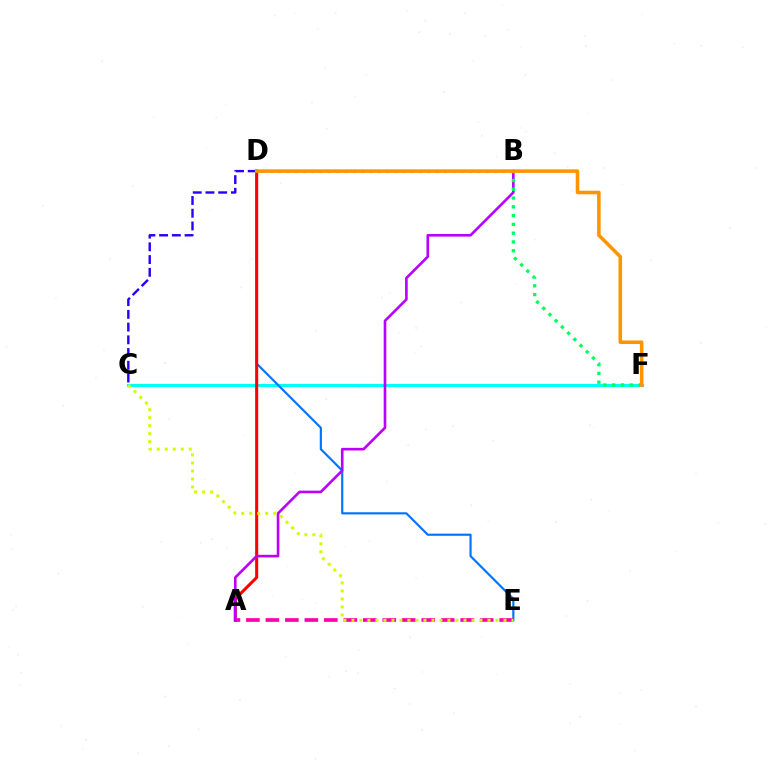{('C', 'F'): [{'color': '#00fff6', 'line_style': 'solid', 'thickness': 2.27}], ('C', 'D'): [{'color': '#2500ff', 'line_style': 'dashed', 'thickness': 1.73}], ('D', 'E'): [{'color': '#0074ff', 'line_style': 'solid', 'thickness': 1.56}], ('A', 'D'): [{'color': '#ff0000', 'line_style': 'solid', 'thickness': 2.2}], ('A', 'E'): [{'color': '#ff00ac', 'line_style': 'dashed', 'thickness': 2.65}], ('B', 'D'): [{'color': '#3dff00', 'line_style': 'dotted', 'thickness': 2.25}], ('A', 'B'): [{'color': '#b900ff', 'line_style': 'solid', 'thickness': 1.89}], ('B', 'F'): [{'color': '#00ff5c', 'line_style': 'dotted', 'thickness': 2.39}], ('C', 'E'): [{'color': '#d1ff00', 'line_style': 'dotted', 'thickness': 2.17}], ('D', 'F'): [{'color': '#ff9400', 'line_style': 'solid', 'thickness': 2.55}]}